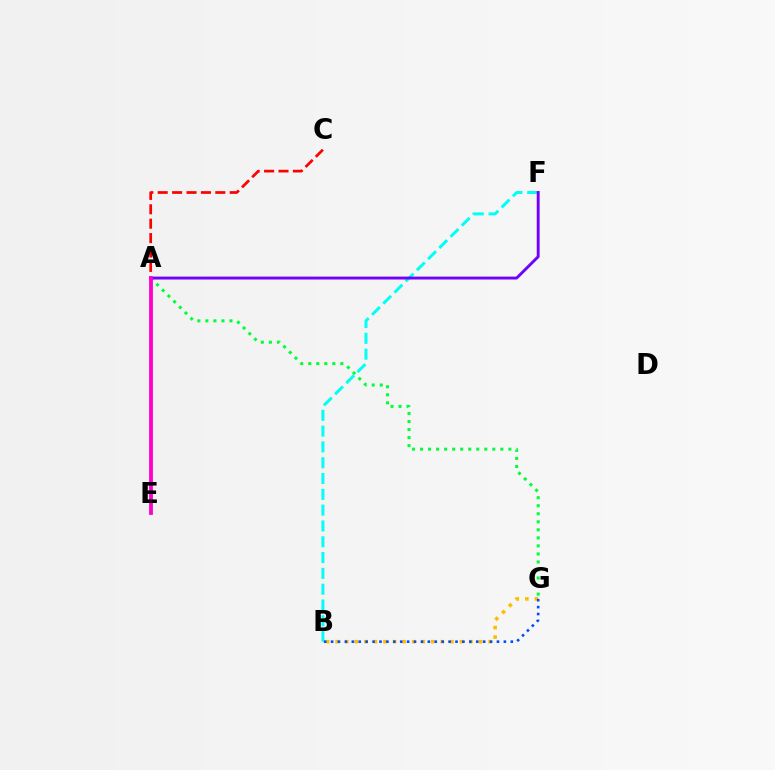{('B', 'G'): [{'color': '#ffbd00', 'line_style': 'dotted', 'thickness': 2.6}, {'color': '#004bff', 'line_style': 'dotted', 'thickness': 1.88}], ('A', 'G'): [{'color': '#00ff39', 'line_style': 'dotted', 'thickness': 2.18}], ('B', 'F'): [{'color': '#00fff6', 'line_style': 'dashed', 'thickness': 2.15}], ('A', 'C'): [{'color': '#ff0000', 'line_style': 'dashed', 'thickness': 1.96}], ('A', 'E'): [{'color': '#84ff00', 'line_style': 'solid', 'thickness': 1.69}, {'color': '#ff00cf', 'line_style': 'solid', 'thickness': 2.73}], ('A', 'F'): [{'color': '#7200ff', 'line_style': 'solid', 'thickness': 2.09}]}